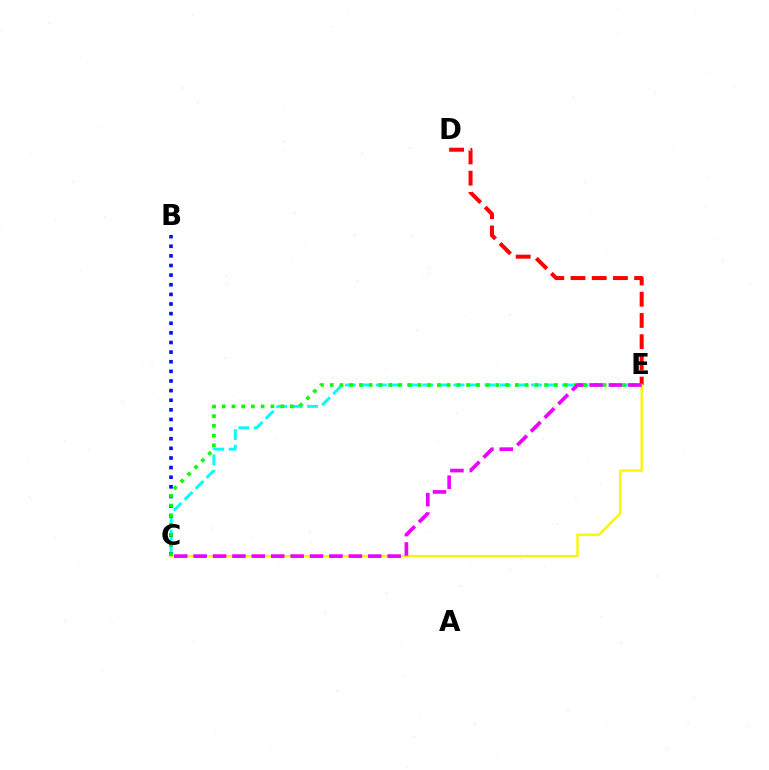{('C', 'E'): [{'color': '#00fff6', 'line_style': 'dashed', 'thickness': 2.11}, {'color': '#fcf500', 'line_style': 'solid', 'thickness': 1.68}, {'color': '#08ff00', 'line_style': 'dotted', 'thickness': 2.65}, {'color': '#ee00ff', 'line_style': 'dashed', 'thickness': 2.64}], ('B', 'C'): [{'color': '#0010ff', 'line_style': 'dotted', 'thickness': 2.61}], ('D', 'E'): [{'color': '#ff0000', 'line_style': 'dashed', 'thickness': 2.88}]}